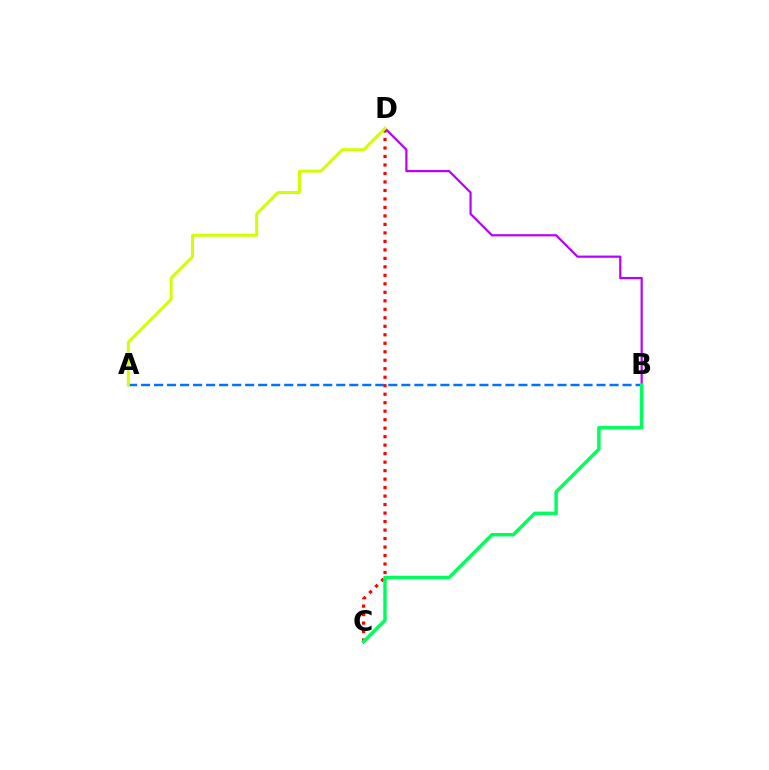{('C', 'D'): [{'color': '#ff0000', 'line_style': 'dotted', 'thickness': 2.31}], ('B', 'D'): [{'color': '#b900ff', 'line_style': 'solid', 'thickness': 1.59}], ('A', 'B'): [{'color': '#0074ff', 'line_style': 'dashed', 'thickness': 1.77}], ('A', 'D'): [{'color': '#d1ff00', 'line_style': 'solid', 'thickness': 2.14}], ('B', 'C'): [{'color': '#00ff5c', 'line_style': 'solid', 'thickness': 2.49}]}